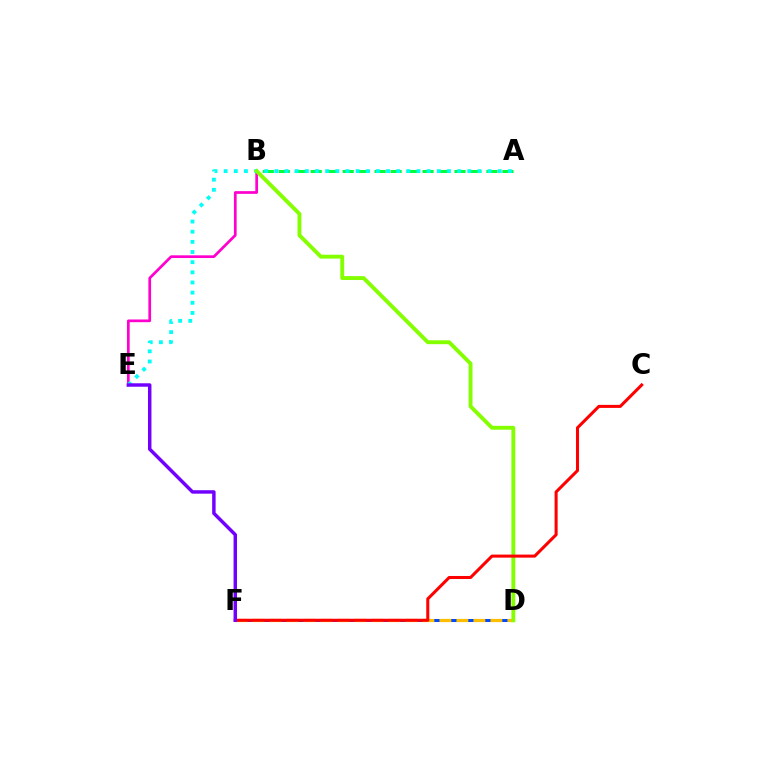{('D', 'F'): [{'color': '#004bff', 'line_style': 'solid', 'thickness': 2.15}, {'color': '#ffbd00', 'line_style': 'dashed', 'thickness': 2.31}], ('A', 'B'): [{'color': '#00ff39', 'line_style': 'dashed', 'thickness': 2.17}], ('B', 'E'): [{'color': '#ff00cf', 'line_style': 'solid', 'thickness': 1.95}], ('A', 'E'): [{'color': '#00fff6', 'line_style': 'dotted', 'thickness': 2.76}], ('B', 'D'): [{'color': '#84ff00', 'line_style': 'solid', 'thickness': 2.79}], ('C', 'F'): [{'color': '#ff0000', 'line_style': 'solid', 'thickness': 2.19}], ('E', 'F'): [{'color': '#7200ff', 'line_style': 'solid', 'thickness': 2.48}]}